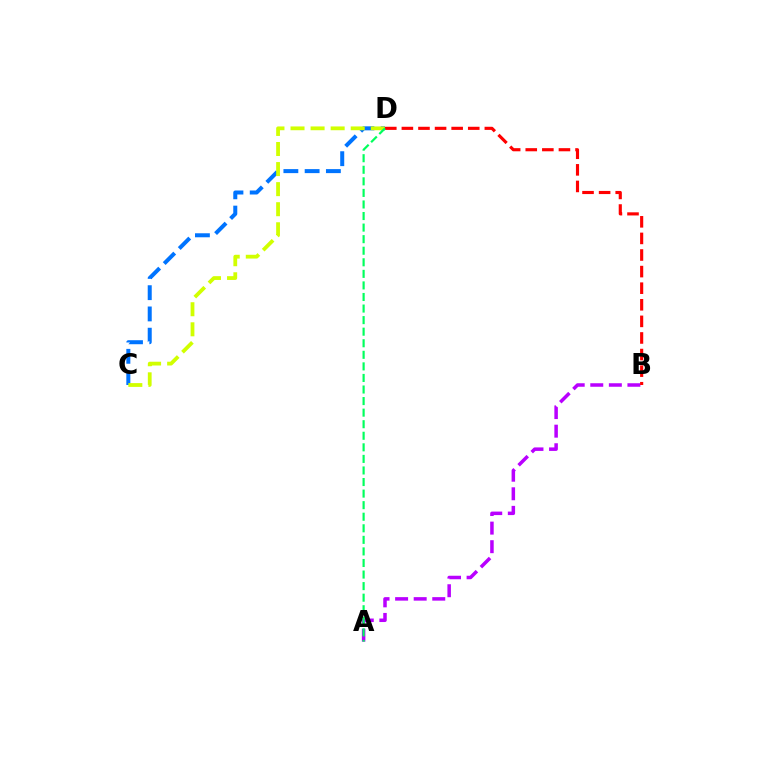{('C', 'D'): [{'color': '#0074ff', 'line_style': 'dashed', 'thickness': 2.89}, {'color': '#d1ff00', 'line_style': 'dashed', 'thickness': 2.73}], ('A', 'B'): [{'color': '#b900ff', 'line_style': 'dashed', 'thickness': 2.52}], ('B', 'D'): [{'color': '#ff0000', 'line_style': 'dashed', 'thickness': 2.25}], ('A', 'D'): [{'color': '#00ff5c', 'line_style': 'dashed', 'thickness': 1.57}]}